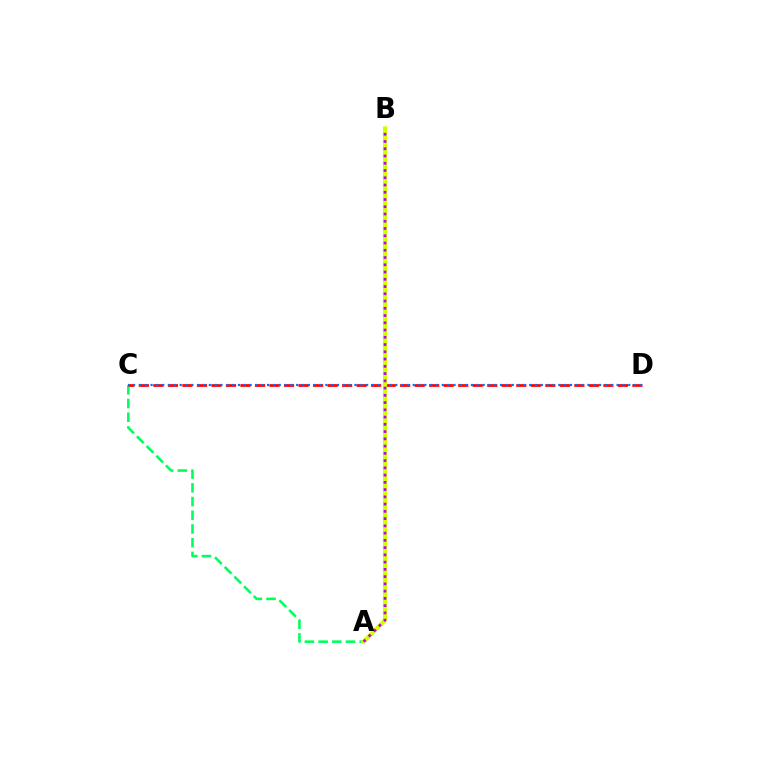{('A', 'C'): [{'color': '#00ff5c', 'line_style': 'dashed', 'thickness': 1.86}], ('C', 'D'): [{'color': '#ff0000', 'line_style': 'dashed', 'thickness': 1.97}, {'color': '#0074ff', 'line_style': 'dotted', 'thickness': 1.58}], ('A', 'B'): [{'color': '#d1ff00', 'line_style': 'solid', 'thickness': 2.96}, {'color': '#b900ff', 'line_style': 'dotted', 'thickness': 1.97}]}